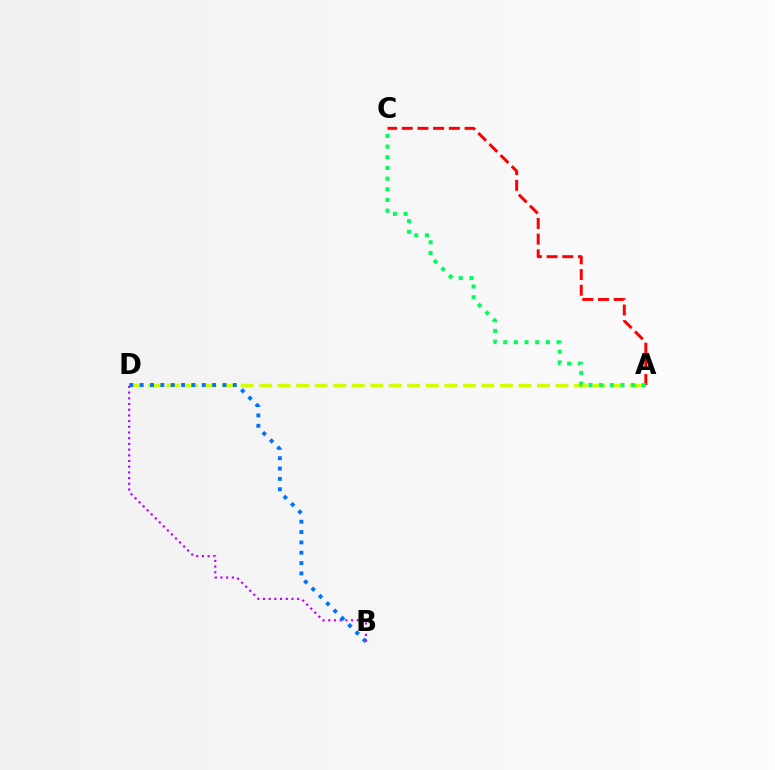{('A', 'D'): [{'color': '#d1ff00', 'line_style': 'dashed', 'thickness': 2.52}], ('B', 'D'): [{'color': '#0074ff', 'line_style': 'dotted', 'thickness': 2.81}, {'color': '#b900ff', 'line_style': 'dotted', 'thickness': 1.55}], ('A', 'C'): [{'color': '#ff0000', 'line_style': 'dashed', 'thickness': 2.13}, {'color': '#00ff5c', 'line_style': 'dotted', 'thickness': 2.9}]}